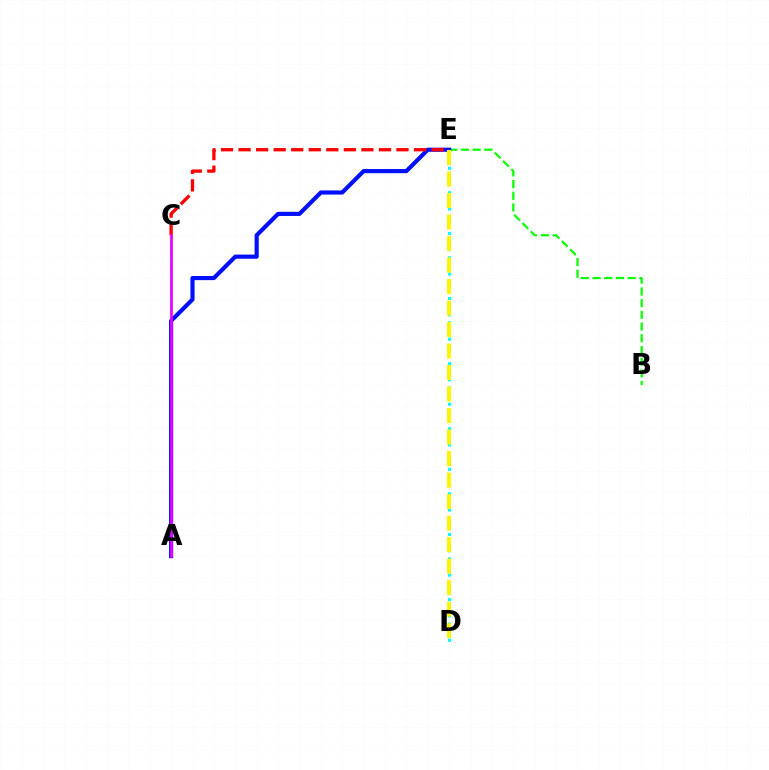{('D', 'E'): [{'color': '#00fff6', 'line_style': 'dotted', 'thickness': 2.21}, {'color': '#fcf500', 'line_style': 'dashed', 'thickness': 2.92}], ('B', 'E'): [{'color': '#08ff00', 'line_style': 'dashed', 'thickness': 1.59}], ('A', 'E'): [{'color': '#0010ff', 'line_style': 'solid', 'thickness': 2.99}], ('C', 'E'): [{'color': '#ff0000', 'line_style': 'dashed', 'thickness': 2.38}], ('A', 'C'): [{'color': '#ee00ff', 'line_style': 'solid', 'thickness': 1.98}]}